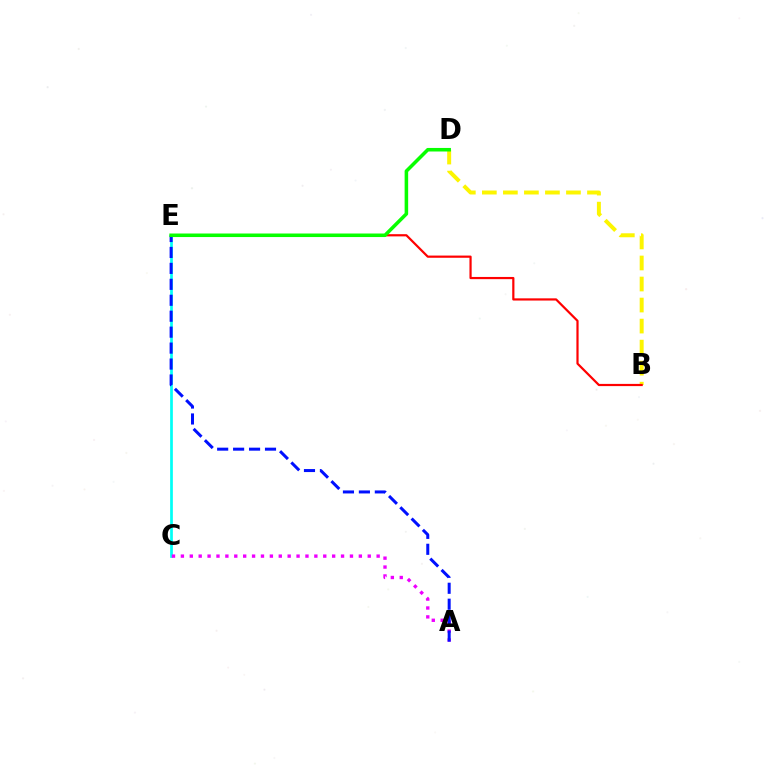{('C', 'E'): [{'color': '#00fff6', 'line_style': 'solid', 'thickness': 1.96}], ('A', 'C'): [{'color': '#ee00ff', 'line_style': 'dotted', 'thickness': 2.42}], ('B', 'D'): [{'color': '#fcf500', 'line_style': 'dashed', 'thickness': 2.86}], ('B', 'E'): [{'color': '#ff0000', 'line_style': 'solid', 'thickness': 1.59}], ('A', 'E'): [{'color': '#0010ff', 'line_style': 'dashed', 'thickness': 2.17}], ('D', 'E'): [{'color': '#08ff00', 'line_style': 'solid', 'thickness': 2.55}]}